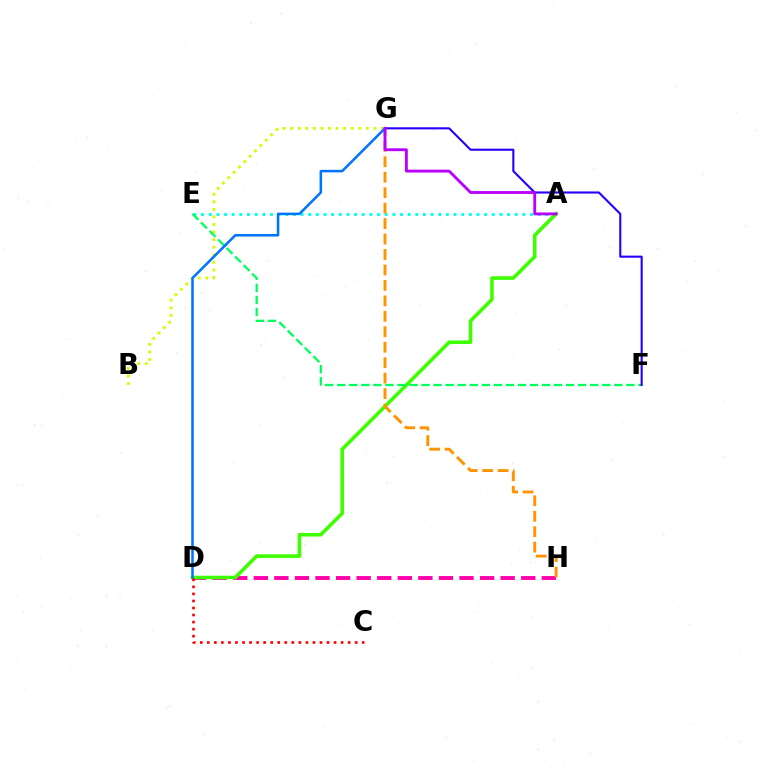{('A', 'E'): [{'color': '#00fff6', 'line_style': 'dotted', 'thickness': 2.08}], ('D', 'H'): [{'color': '#ff00ac', 'line_style': 'dashed', 'thickness': 2.79}], ('A', 'D'): [{'color': '#3dff00', 'line_style': 'solid', 'thickness': 2.58}], ('B', 'G'): [{'color': '#d1ff00', 'line_style': 'dotted', 'thickness': 2.06}], ('G', 'H'): [{'color': '#ff9400', 'line_style': 'dashed', 'thickness': 2.1}], ('E', 'F'): [{'color': '#00ff5c', 'line_style': 'dashed', 'thickness': 1.64}], ('D', 'G'): [{'color': '#0074ff', 'line_style': 'solid', 'thickness': 1.82}], ('F', 'G'): [{'color': '#2500ff', 'line_style': 'solid', 'thickness': 1.51}], ('C', 'D'): [{'color': '#ff0000', 'line_style': 'dotted', 'thickness': 1.91}], ('A', 'G'): [{'color': '#b900ff', 'line_style': 'solid', 'thickness': 2.05}]}